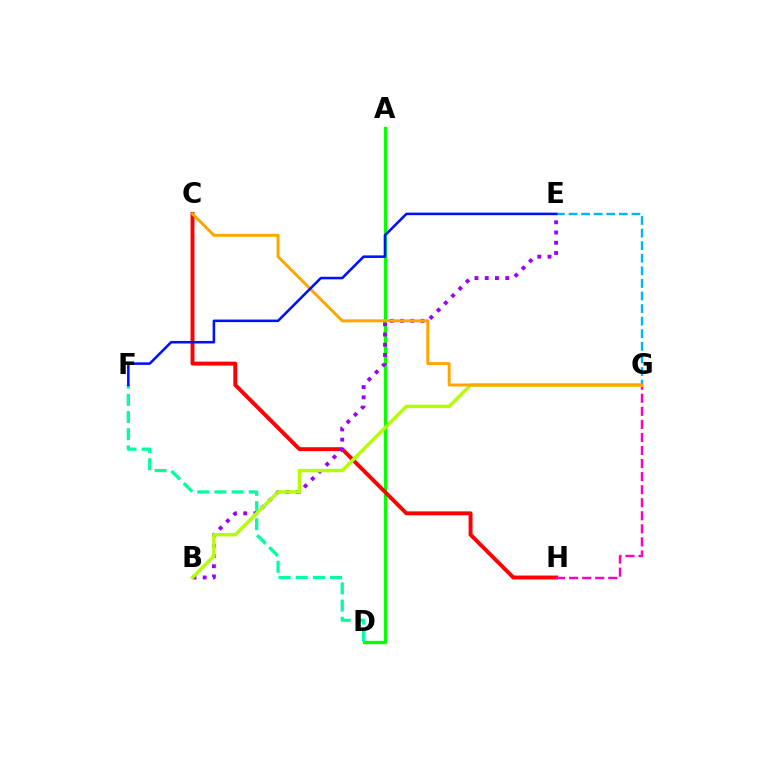{('A', 'D'): [{'color': '#08ff00', 'line_style': 'solid', 'thickness': 2.36}], ('C', 'H'): [{'color': '#ff0000', 'line_style': 'solid', 'thickness': 2.83}], ('G', 'H'): [{'color': '#ff00bd', 'line_style': 'dashed', 'thickness': 1.77}], ('D', 'F'): [{'color': '#00ff9d', 'line_style': 'dashed', 'thickness': 2.33}], ('B', 'E'): [{'color': '#9b00ff', 'line_style': 'dotted', 'thickness': 2.78}], ('B', 'G'): [{'color': '#b3ff00', 'line_style': 'solid', 'thickness': 2.48}], ('E', 'G'): [{'color': '#00b5ff', 'line_style': 'dashed', 'thickness': 1.71}], ('C', 'G'): [{'color': '#ffa500', 'line_style': 'solid', 'thickness': 2.13}], ('E', 'F'): [{'color': '#0010ff', 'line_style': 'solid', 'thickness': 1.83}]}